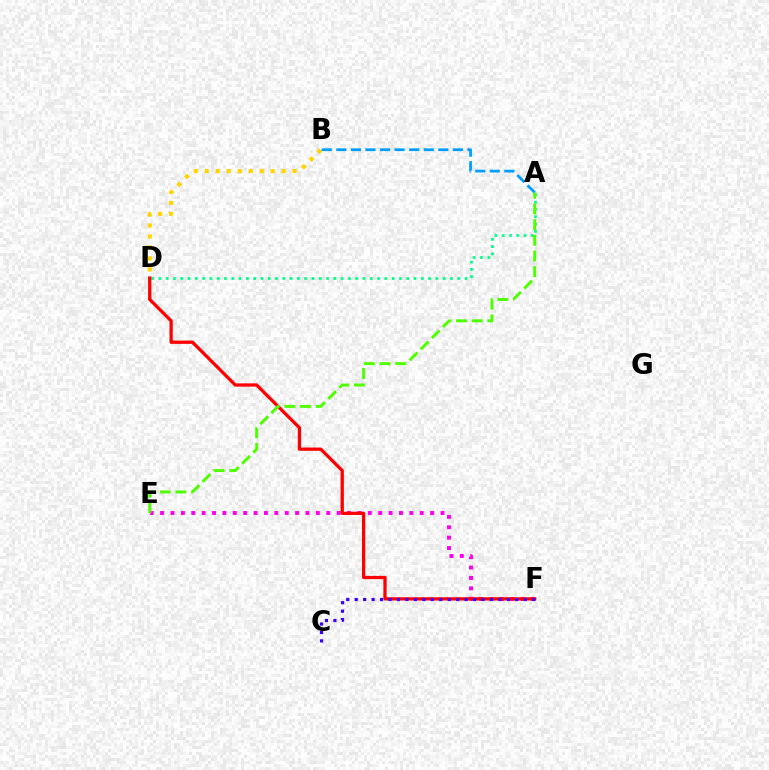{('E', 'F'): [{'color': '#ff00ed', 'line_style': 'dotted', 'thickness': 2.82}], ('A', 'D'): [{'color': '#00ff86', 'line_style': 'dotted', 'thickness': 1.98}], ('B', 'D'): [{'color': '#ffd500', 'line_style': 'dotted', 'thickness': 2.99}], ('D', 'F'): [{'color': '#ff0000', 'line_style': 'solid', 'thickness': 2.36}], ('C', 'F'): [{'color': '#3700ff', 'line_style': 'dotted', 'thickness': 2.3}], ('A', 'B'): [{'color': '#009eff', 'line_style': 'dashed', 'thickness': 1.98}], ('A', 'E'): [{'color': '#4fff00', 'line_style': 'dashed', 'thickness': 2.13}]}